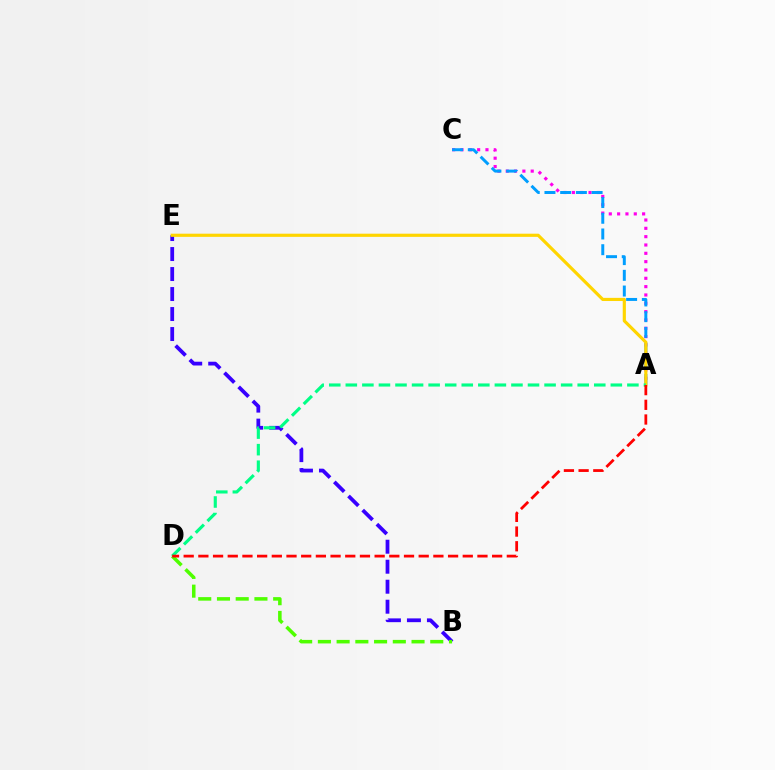{('B', 'E'): [{'color': '#3700ff', 'line_style': 'dashed', 'thickness': 2.72}], ('A', 'C'): [{'color': '#ff00ed', 'line_style': 'dotted', 'thickness': 2.26}, {'color': '#009eff', 'line_style': 'dashed', 'thickness': 2.14}], ('B', 'D'): [{'color': '#4fff00', 'line_style': 'dashed', 'thickness': 2.54}], ('A', 'E'): [{'color': '#ffd500', 'line_style': 'solid', 'thickness': 2.28}], ('A', 'D'): [{'color': '#00ff86', 'line_style': 'dashed', 'thickness': 2.25}, {'color': '#ff0000', 'line_style': 'dashed', 'thickness': 2.0}]}